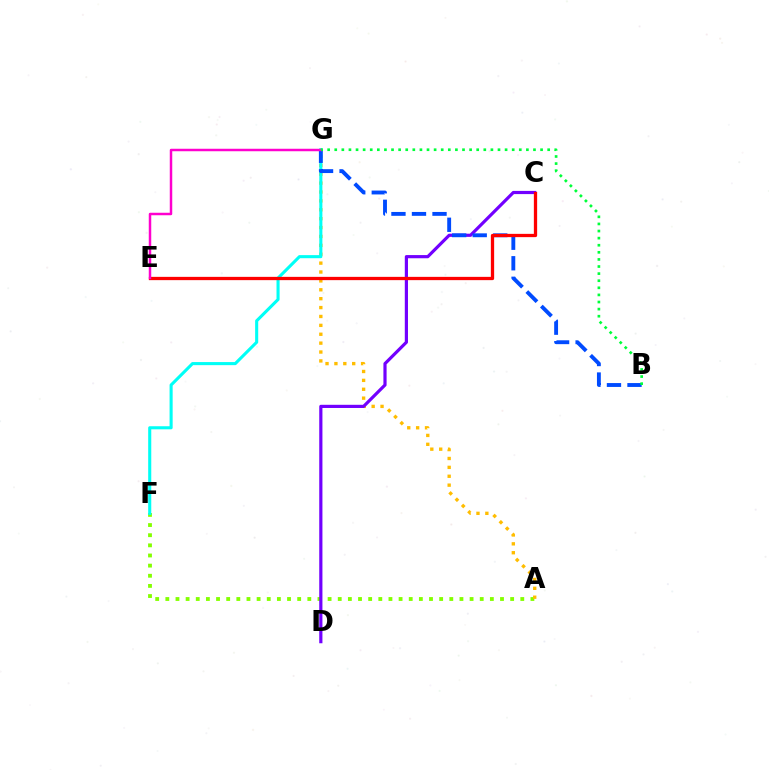{('A', 'F'): [{'color': '#84ff00', 'line_style': 'dotted', 'thickness': 2.76}], ('A', 'G'): [{'color': '#ffbd00', 'line_style': 'dotted', 'thickness': 2.42}], ('F', 'G'): [{'color': '#00fff6', 'line_style': 'solid', 'thickness': 2.22}], ('C', 'D'): [{'color': '#7200ff', 'line_style': 'solid', 'thickness': 2.29}], ('B', 'G'): [{'color': '#004bff', 'line_style': 'dashed', 'thickness': 2.79}, {'color': '#00ff39', 'line_style': 'dotted', 'thickness': 1.93}], ('C', 'E'): [{'color': '#ff0000', 'line_style': 'solid', 'thickness': 2.36}], ('E', 'G'): [{'color': '#ff00cf', 'line_style': 'solid', 'thickness': 1.79}]}